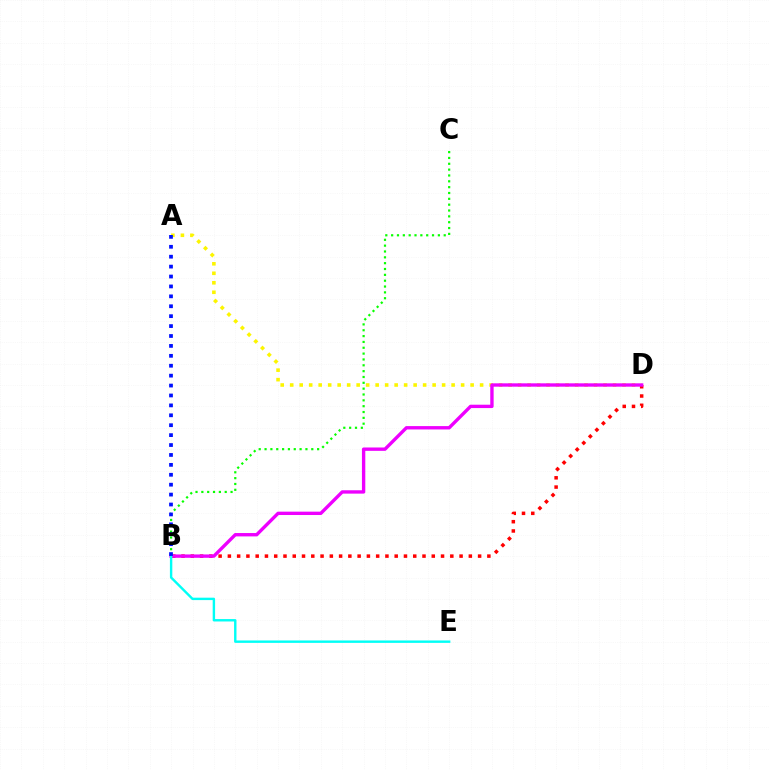{('A', 'D'): [{'color': '#fcf500', 'line_style': 'dotted', 'thickness': 2.58}], ('B', 'D'): [{'color': '#ff0000', 'line_style': 'dotted', 'thickness': 2.52}, {'color': '#ee00ff', 'line_style': 'solid', 'thickness': 2.42}], ('B', 'C'): [{'color': '#08ff00', 'line_style': 'dotted', 'thickness': 1.59}], ('B', 'E'): [{'color': '#00fff6', 'line_style': 'solid', 'thickness': 1.73}], ('A', 'B'): [{'color': '#0010ff', 'line_style': 'dotted', 'thickness': 2.69}]}